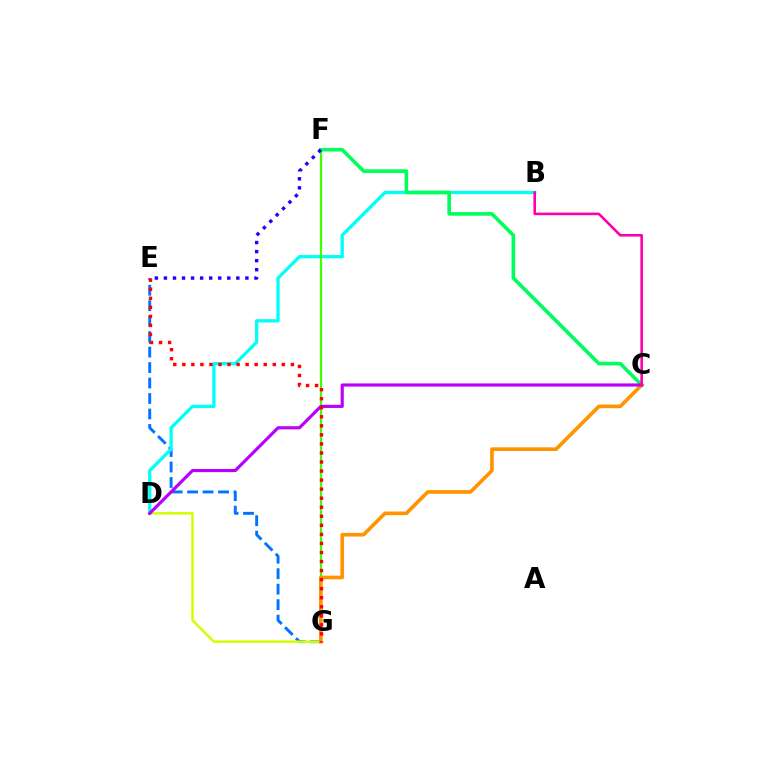{('E', 'G'): [{'color': '#0074ff', 'line_style': 'dashed', 'thickness': 2.1}, {'color': '#ff0000', 'line_style': 'dotted', 'thickness': 2.46}], ('B', 'D'): [{'color': '#00fff6', 'line_style': 'solid', 'thickness': 2.36}], ('F', 'G'): [{'color': '#3dff00', 'line_style': 'solid', 'thickness': 1.6}], ('D', 'G'): [{'color': '#d1ff00', 'line_style': 'solid', 'thickness': 1.81}], ('C', 'F'): [{'color': '#00ff5c', 'line_style': 'solid', 'thickness': 2.61}], ('C', 'G'): [{'color': '#ff9400', 'line_style': 'solid', 'thickness': 2.64}], ('C', 'D'): [{'color': '#b900ff', 'line_style': 'solid', 'thickness': 2.27}], ('B', 'C'): [{'color': '#ff00ac', 'line_style': 'solid', 'thickness': 1.89}], ('E', 'F'): [{'color': '#2500ff', 'line_style': 'dotted', 'thickness': 2.46}]}